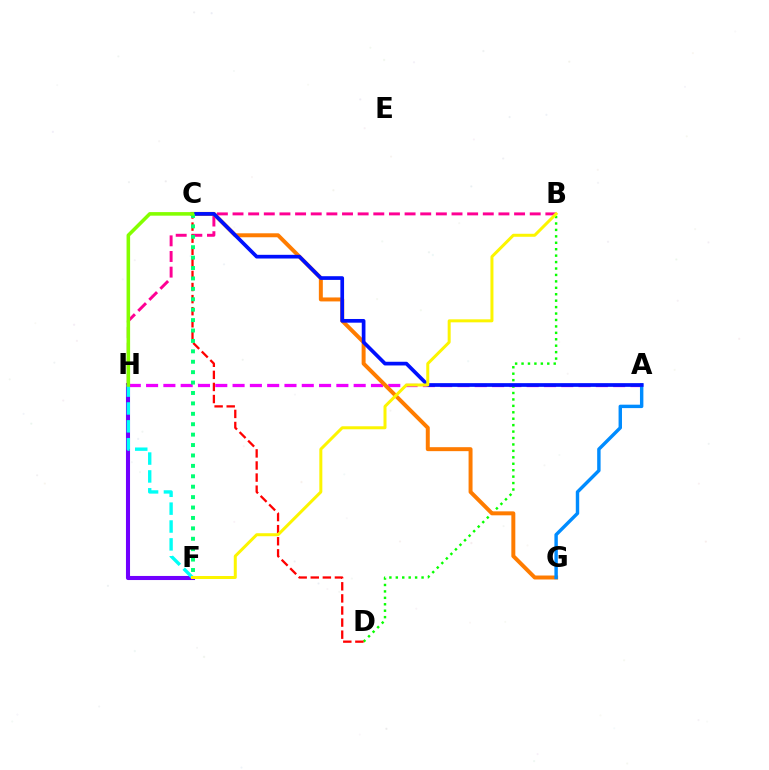{('A', 'H'): [{'color': '#ee00ff', 'line_style': 'dashed', 'thickness': 2.35}], ('F', 'H'): [{'color': '#7200ff', 'line_style': 'solid', 'thickness': 2.93}, {'color': '#00fff6', 'line_style': 'dashed', 'thickness': 2.43}], ('B', 'D'): [{'color': '#08ff00', 'line_style': 'dotted', 'thickness': 1.75}], ('B', 'H'): [{'color': '#ff0094', 'line_style': 'dashed', 'thickness': 2.12}], ('C', 'D'): [{'color': '#ff0000', 'line_style': 'dashed', 'thickness': 1.64}], ('C', 'G'): [{'color': '#ff7c00', 'line_style': 'solid', 'thickness': 2.86}], ('A', 'G'): [{'color': '#008cff', 'line_style': 'solid', 'thickness': 2.46}], ('A', 'C'): [{'color': '#0010ff', 'line_style': 'solid', 'thickness': 2.66}], ('C', 'F'): [{'color': '#00ff74', 'line_style': 'dotted', 'thickness': 2.83}], ('C', 'H'): [{'color': '#84ff00', 'line_style': 'solid', 'thickness': 2.57}], ('B', 'F'): [{'color': '#fcf500', 'line_style': 'solid', 'thickness': 2.16}]}